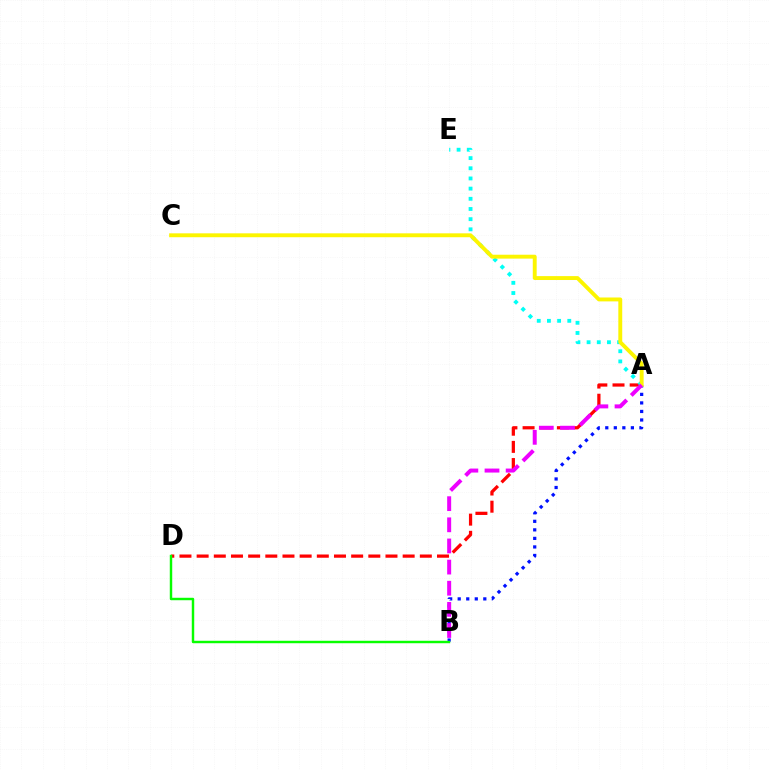{('A', 'D'): [{'color': '#ff0000', 'line_style': 'dashed', 'thickness': 2.33}], ('A', 'B'): [{'color': '#0010ff', 'line_style': 'dotted', 'thickness': 2.32}, {'color': '#ee00ff', 'line_style': 'dashed', 'thickness': 2.87}], ('A', 'E'): [{'color': '#00fff6', 'line_style': 'dotted', 'thickness': 2.76}], ('A', 'C'): [{'color': '#fcf500', 'line_style': 'solid', 'thickness': 2.8}], ('B', 'D'): [{'color': '#08ff00', 'line_style': 'solid', 'thickness': 1.76}]}